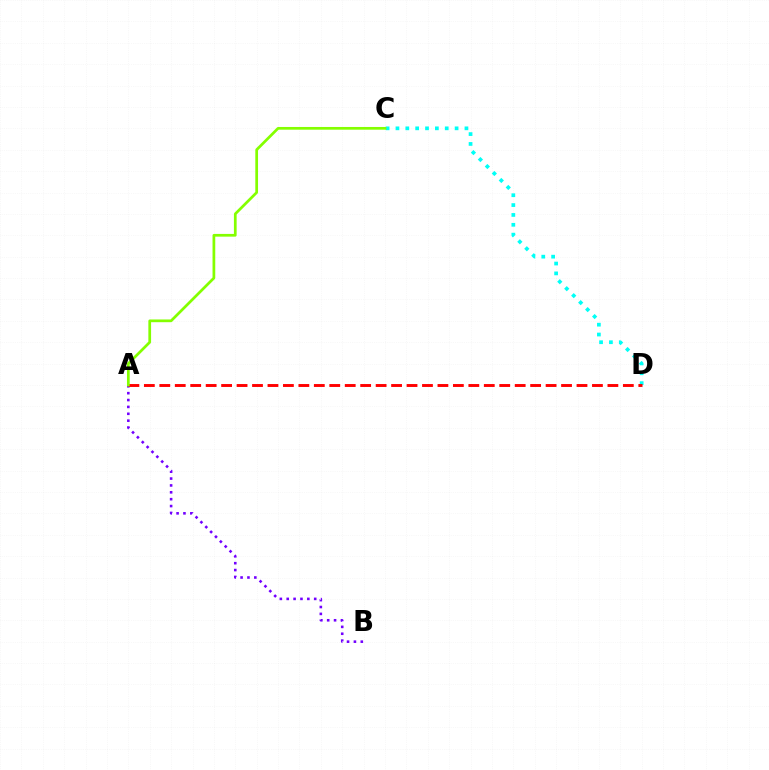{('C', 'D'): [{'color': '#00fff6', 'line_style': 'dotted', 'thickness': 2.68}], ('A', 'B'): [{'color': '#7200ff', 'line_style': 'dotted', 'thickness': 1.87}], ('A', 'D'): [{'color': '#ff0000', 'line_style': 'dashed', 'thickness': 2.1}], ('A', 'C'): [{'color': '#84ff00', 'line_style': 'solid', 'thickness': 1.96}]}